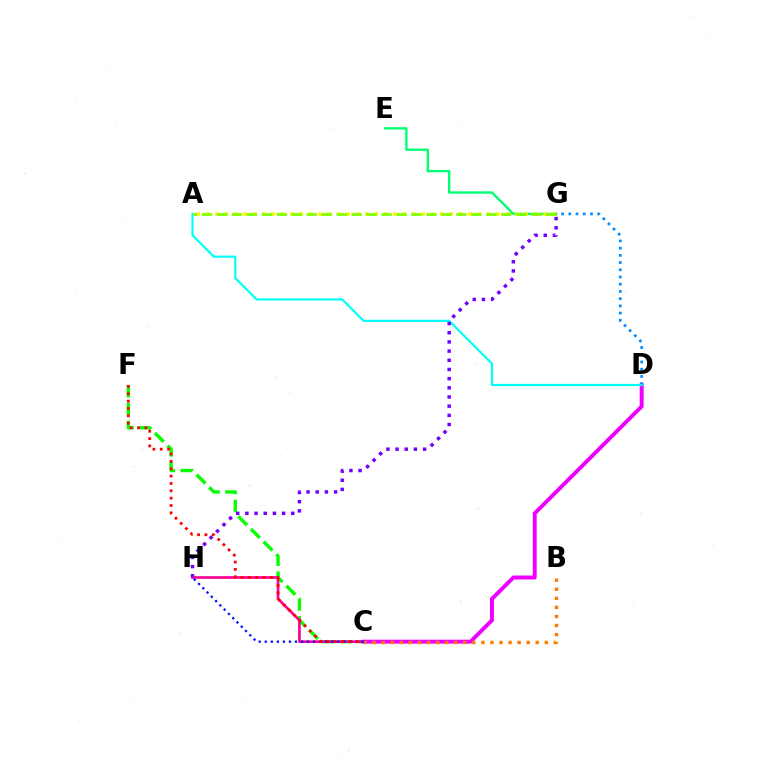{('C', 'F'): [{'color': '#08ff00', 'line_style': 'dashed', 'thickness': 2.43}, {'color': '#ff0000', 'line_style': 'dotted', 'thickness': 2.0}], ('E', 'G'): [{'color': '#00ff74', 'line_style': 'solid', 'thickness': 1.7}], ('C', 'H'): [{'color': '#ff0094', 'line_style': 'solid', 'thickness': 1.94}, {'color': '#0010ff', 'line_style': 'dotted', 'thickness': 1.64}], ('C', 'D'): [{'color': '#ee00ff', 'line_style': 'solid', 'thickness': 2.84}], ('A', 'G'): [{'color': '#fcf500', 'line_style': 'dotted', 'thickness': 2.55}, {'color': '#84ff00', 'line_style': 'dashed', 'thickness': 2.03}], ('D', 'G'): [{'color': '#008cff', 'line_style': 'dotted', 'thickness': 1.96}], ('B', 'C'): [{'color': '#ff7c00', 'line_style': 'dotted', 'thickness': 2.46}], ('A', 'D'): [{'color': '#00fff6', 'line_style': 'solid', 'thickness': 1.56}], ('G', 'H'): [{'color': '#7200ff', 'line_style': 'dotted', 'thickness': 2.49}]}